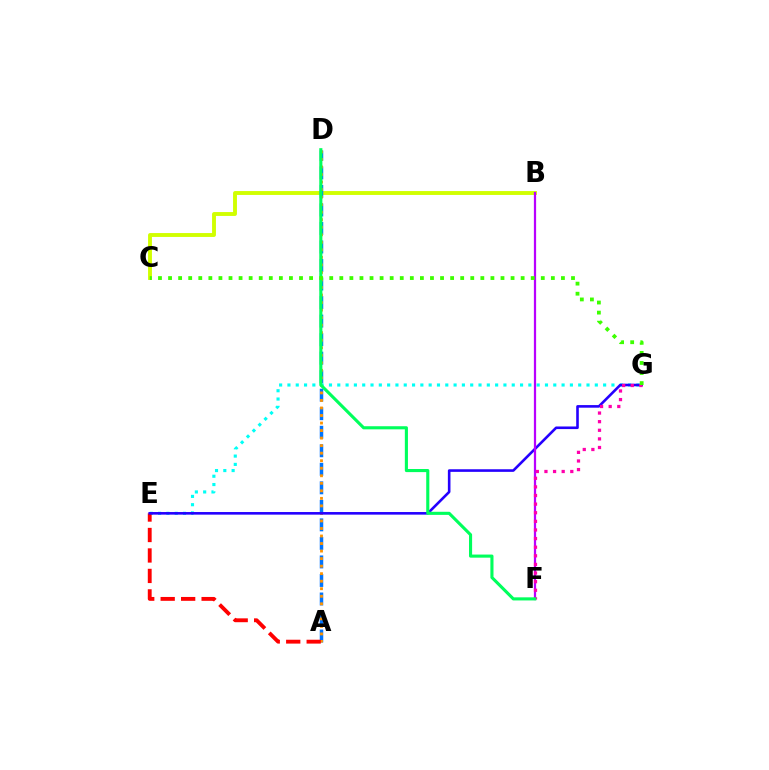{('B', 'C'): [{'color': '#d1ff00', 'line_style': 'solid', 'thickness': 2.79}], ('A', 'D'): [{'color': '#0074ff', 'line_style': 'dashed', 'thickness': 2.52}, {'color': '#ff9400', 'line_style': 'dotted', 'thickness': 2.05}], ('E', 'G'): [{'color': '#00fff6', 'line_style': 'dotted', 'thickness': 2.26}, {'color': '#2500ff', 'line_style': 'solid', 'thickness': 1.88}], ('A', 'E'): [{'color': '#ff0000', 'line_style': 'dashed', 'thickness': 2.78}], ('B', 'F'): [{'color': '#b900ff', 'line_style': 'solid', 'thickness': 1.61}], ('F', 'G'): [{'color': '#ff00ac', 'line_style': 'dotted', 'thickness': 2.34}], ('D', 'F'): [{'color': '#00ff5c', 'line_style': 'solid', 'thickness': 2.24}], ('C', 'G'): [{'color': '#3dff00', 'line_style': 'dotted', 'thickness': 2.74}]}